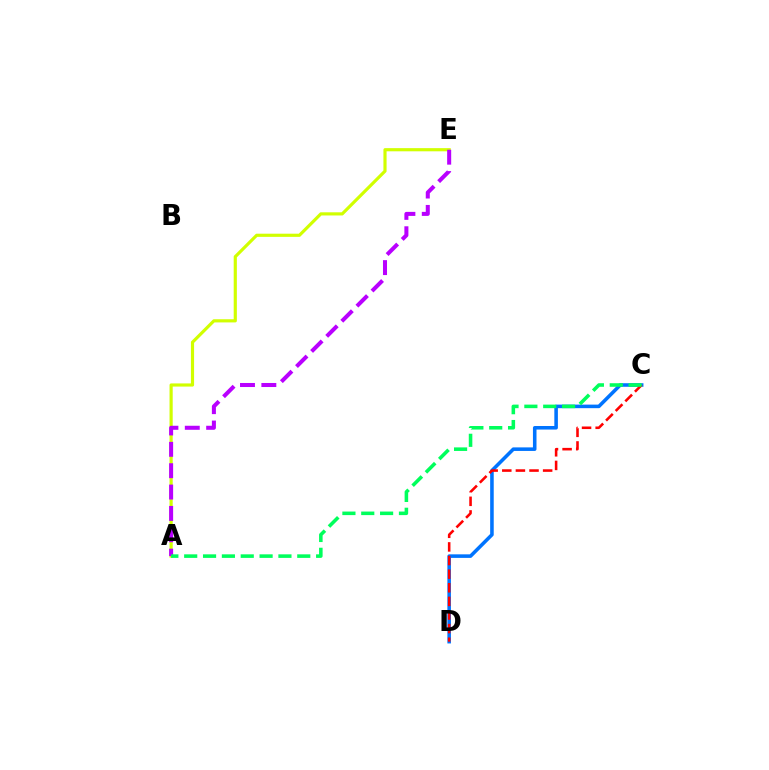{('C', 'D'): [{'color': '#0074ff', 'line_style': 'solid', 'thickness': 2.56}, {'color': '#ff0000', 'line_style': 'dashed', 'thickness': 1.85}], ('A', 'E'): [{'color': '#d1ff00', 'line_style': 'solid', 'thickness': 2.28}, {'color': '#b900ff', 'line_style': 'dashed', 'thickness': 2.9}], ('A', 'C'): [{'color': '#00ff5c', 'line_style': 'dashed', 'thickness': 2.56}]}